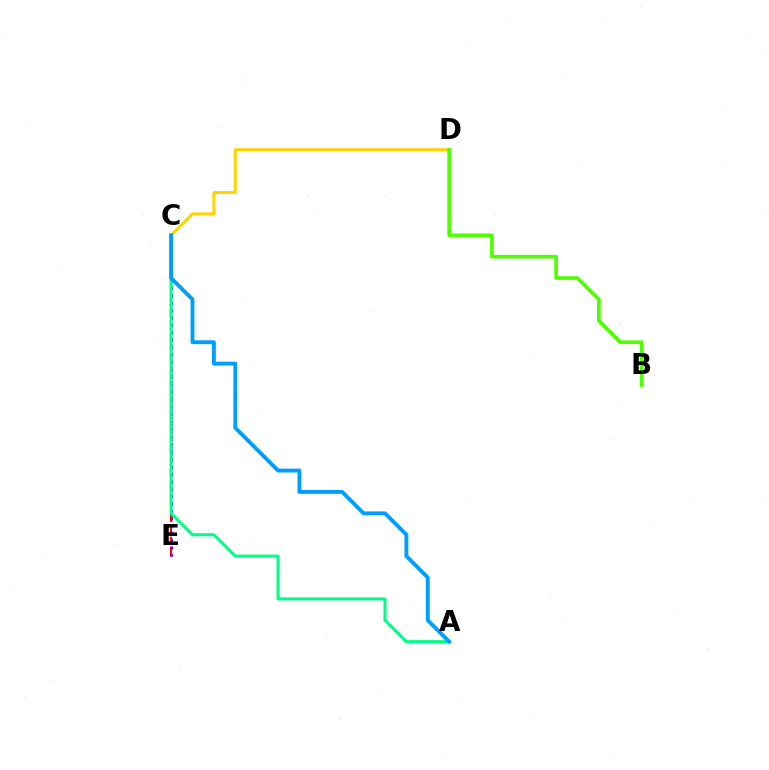{('C', 'D'): [{'color': '#ffd500', 'line_style': 'solid', 'thickness': 2.2}], ('B', 'D'): [{'color': '#4fff00', 'line_style': 'solid', 'thickness': 2.62}], ('C', 'E'): [{'color': '#ff00ed', 'line_style': 'dotted', 'thickness': 1.96}, {'color': '#3700ff', 'line_style': 'dotted', 'thickness': 2.01}, {'color': '#ff0000', 'line_style': 'dashed', 'thickness': 1.55}], ('A', 'C'): [{'color': '#00ff86', 'line_style': 'solid', 'thickness': 2.19}, {'color': '#009eff', 'line_style': 'solid', 'thickness': 2.79}]}